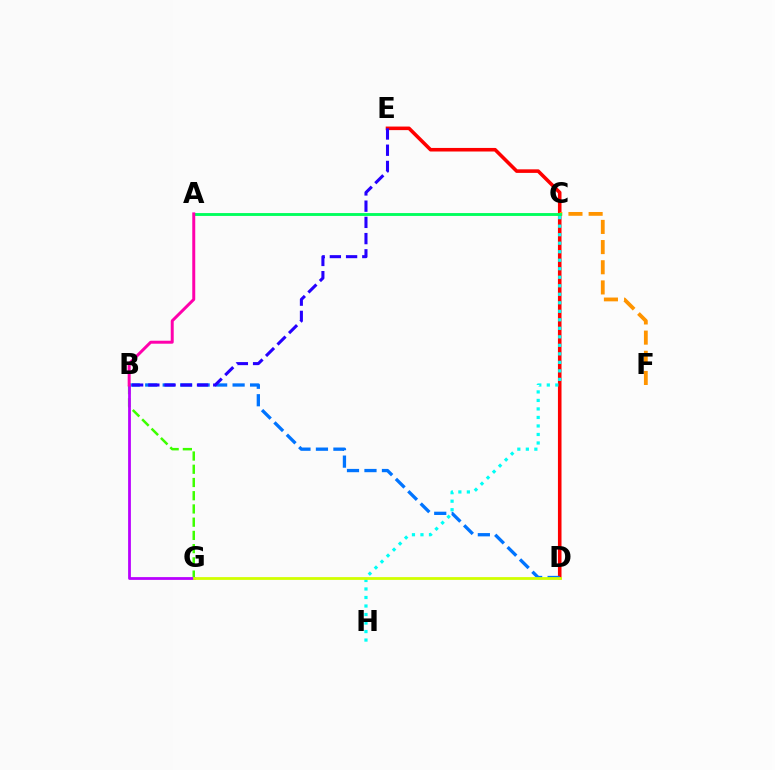{('B', 'G'): [{'color': '#3dff00', 'line_style': 'dashed', 'thickness': 1.8}, {'color': '#b900ff', 'line_style': 'solid', 'thickness': 2.0}], ('D', 'E'): [{'color': '#ff0000', 'line_style': 'solid', 'thickness': 2.57}], ('B', 'D'): [{'color': '#0074ff', 'line_style': 'dashed', 'thickness': 2.37}], ('C', 'F'): [{'color': '#ff9400', 'line_style': 'dashed', 'thickness': 2.74}], ('A', 'C'): [{'color': '#00ff5c', 'line_style': 'solid', 'thickness': 2.06}], ('C', 'H'): [{'color': '#00fff6', 'line_style': 'dotted', 'thickness': 2.31}], ('B', 'E'): [{'color': '#2500ff', 'line_style': 'dashed', 'thickness': 2.2}], ('D', 'G'): [{'color': '#d1ff00', 'line_style': 'solid', 'thickness': 2.01}], ('A', 'B'): [{'color': '#ff00ac', 'line_style': 'solid', 'thickness': 2.14}]}